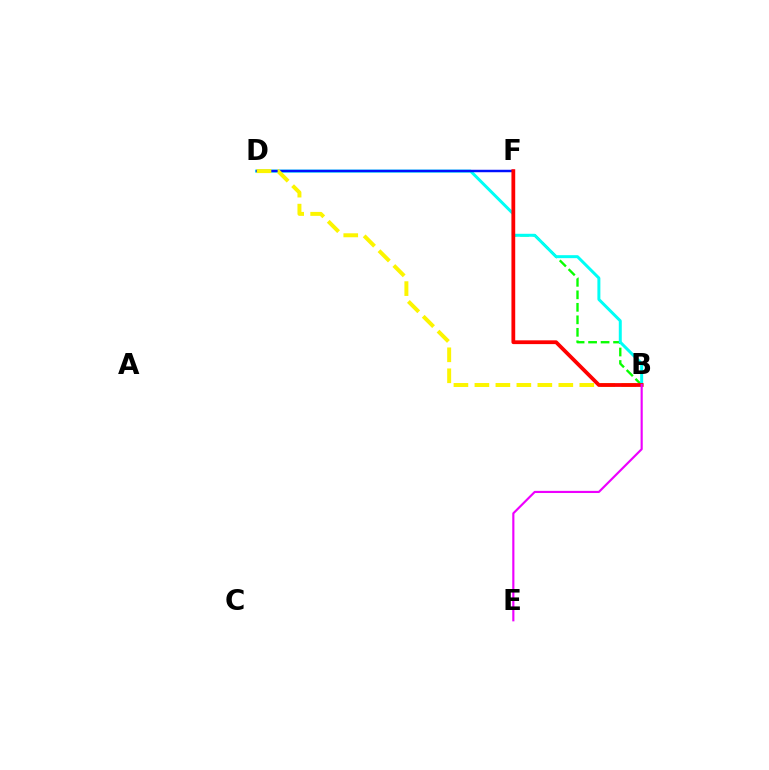{('B', 'F'): [{'color': '#08ff00', 'line_style': 'dashed', 'thickness': 1.7}, {'color': '#ff0000', 'line_style': 'solid', 'thickness': 2.72}], ('B', 'D'): [{'color': '#00fff6', 'line_style': 'solid', 'thickness': 2.15}, {'color': '#fcf500', 'line_style': 'dashed', 'thickness': 2.85}], ('D', 'F'): [{'color': '#0010ff', 'line_style': 'solid', 'thickness': 1.77}], ('B', 'E'): [{'color': '#ee00ff', 'line_style': 'solid', 'thickness': 1.55}]}